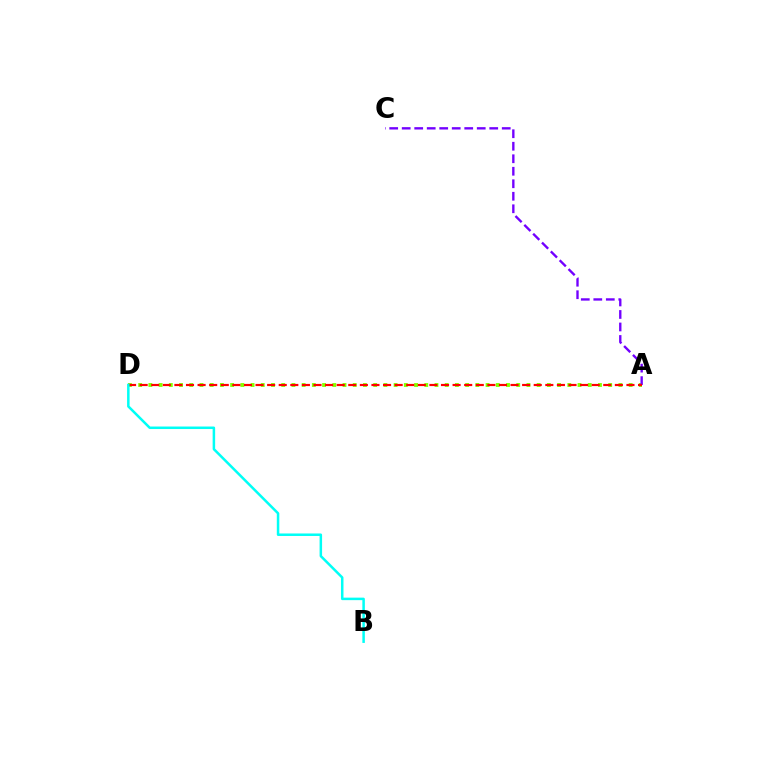{('A', 'D'): [{'color': '#84ff00', 'line_style': 'dotted', 'thickness': 2.78}, {'color': '#ff0000', 'line_style': 'dashed', 'thickness': 1.57}], ('A', 'C'): [{'color': '#7200ff', 'line_style': 'dashed', 'thickness': 1.7}], ('B', 'D'): [{'color': '#00fff6', 'line_style': 'solid', 'thickness': 1.81}]}